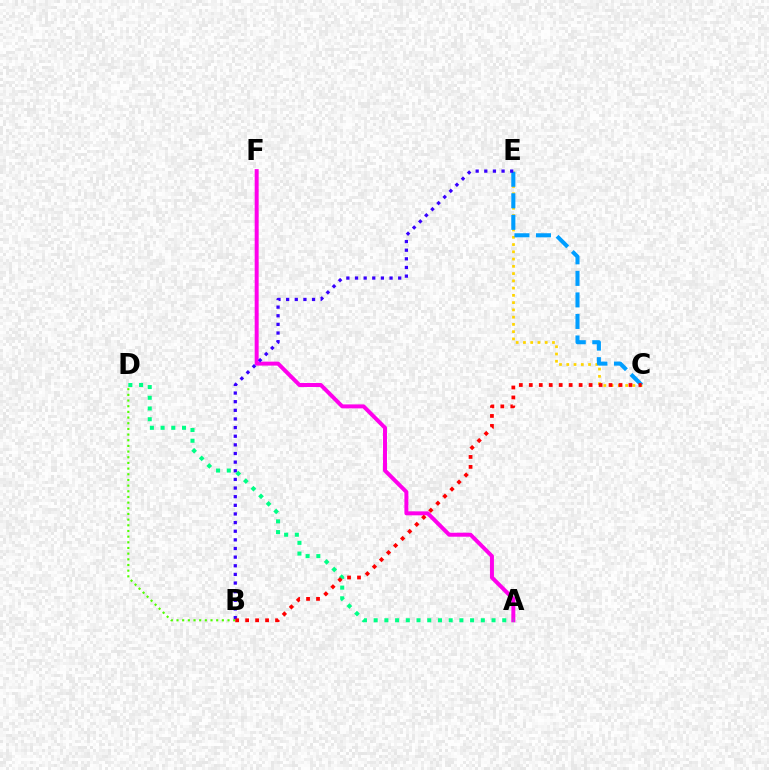{('B', 'D'): [{'color': '#4fff00', 'line_style': 'dotted', 'thickness': 1.54}], ('C', 'E'): [{'color': '#ffd500', 'line_style': 'dotted', 'thickness': 1.97}, {'color': '#009eff', 'line_style': 'dashed', 'thickness': 2.93}], ('A', 'F'): [{'color': '#ff00ed', 'line_style': 'solid', 'thickness': 2.86}], ('B', 'E'): [{'color': '#3700ff', 'line_style': 'dotted', 'thickness': 2.35}], ('A', 'D'): [{'color': '#00ff86', 'line_style': 'dotted', 'thickness': 2.91}], ('B', 'C'): [{'color': '#ff0000', 'line_style': 'dotted', 'thickness': 2.71}]}